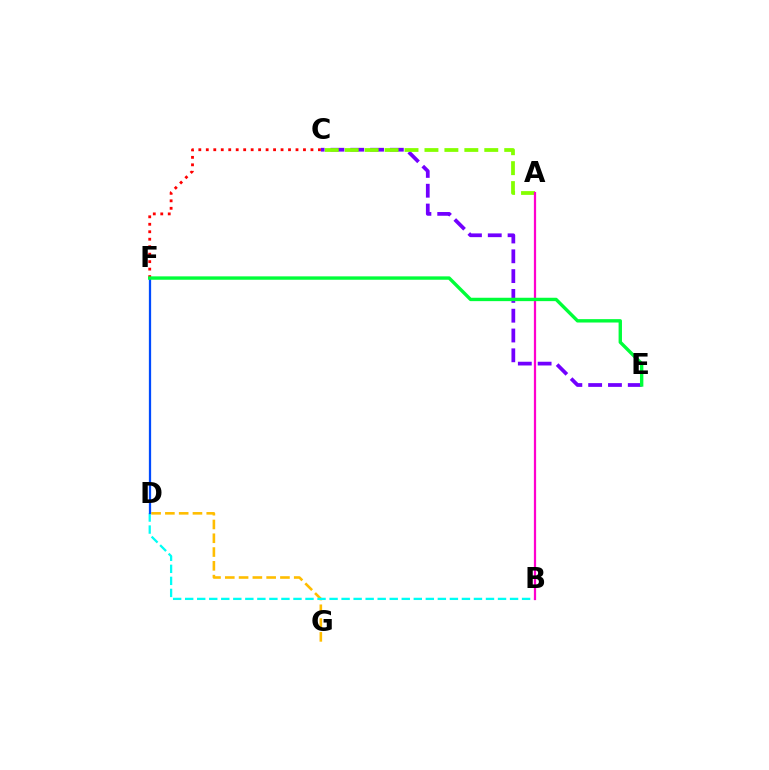{('C', 'E'): [{'color': '#7200ff', 'line_style': 'dashed', 'thickness': 2.69}], ('D', 'G'): [{'color': '#ffbd00', 'line_style': 'dashed', 'thickness': 1.87}], ('B', 'D'): [{'color': '#00fff6', 'line_style': 'dashed', 'thickness': 1.63}], ('A', 'C'): [{'color': '#84ff00', 'line_style': 'dashed', 'thickness': 2.71}], ('A', 'B'): [{'color': '#ff00cf', 'line_style': 'solid', 'thickness': 1.61}], ('D', 'F'): [{'color': '#004bff', 'line_style': 'solid', 'thickness': 1.63}], ('C', 'F'): [{'color': '#ff0000', 'line_style': 'dotted', 'thickness': 2.03}], ('E', 'F'): [{'color': '#00ff39', 'line_style': 'solid', 'thickness': 2.44}]}